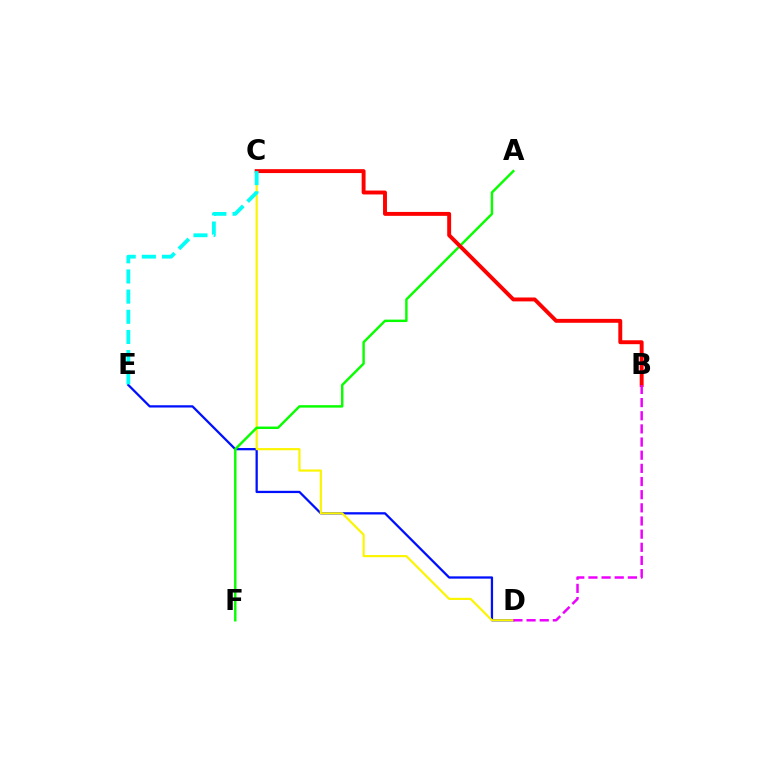{('D', 'E'): [{'color': '#0010ff', 'line_style': 'solid', 'thickness': 1.64}], ('C', 'D'): [{'color': '#fcf500', 'line_style': 'solid', 'thickness': 1.57}], ('A', 'F'): [{'color': '#08ff00', 'line_style': 'solid', 'thickness': 1.76}], ('B', 'C'): [{'color': '#ff0000', 'line_style': 'solid', 'thickness': 2.82}], ('C', 'E'): [{'color': '#00fff6', 'line_style': 'dashed', 'thickness': 2.74}], ('B', 'D'): [{'color': '#ee00ff', 'line_style': 'dashed', 'thickness': 1.79}]}